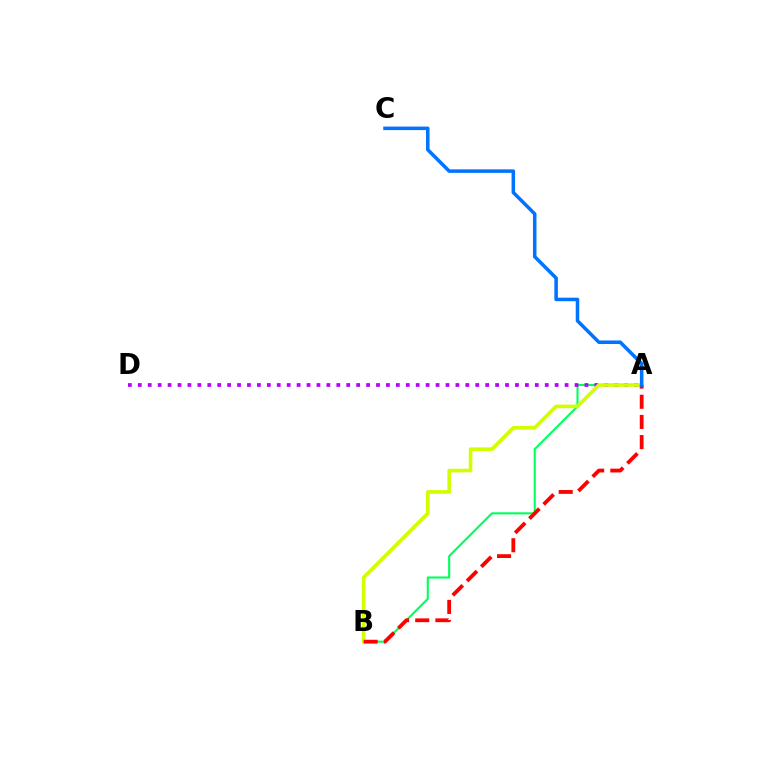{('A', 'B'): [{'color': '#00ff5c', 'line_style': 'solid', 'thickness': 1.51}, {'color': '#d1ff00', 'line_style': 'solid', 'thickness': 2.61}, {'color': '#ff0000', 'line_style': 'dashed', 'thickness': 2.74}], ('A', 'D'): [{'color': '#b900ff', 'line_style': 'dotted', 'thickness': 2.7}], ('A', 'C'): [{'color': '#0074ff', 'line_style': 'solid', 'thickness': 2.53}]}